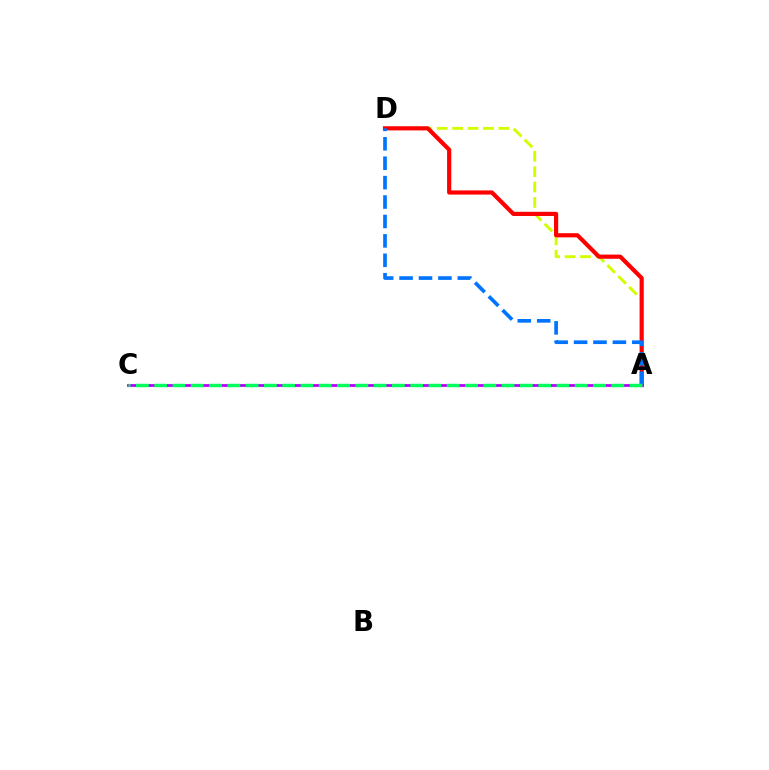{('A', 'D'): [{'color': '#d1ff00', 'line_style': 'dashed', 'thickness': 2.09}, {'color': '#ff0000', 'line_style': 'solid', 'thickness': 3.0}, {'color': '#0074ff', 'line_style': 'dashed', 'thickness': 2.64}], ('A', 'C'): [{'color': '#b900ff', 'line_style': 'solid', 'thickness': 2.02}, {'color': '#00ff5c', 'line_style': 'dashed', 'thickness': 2.48}]}